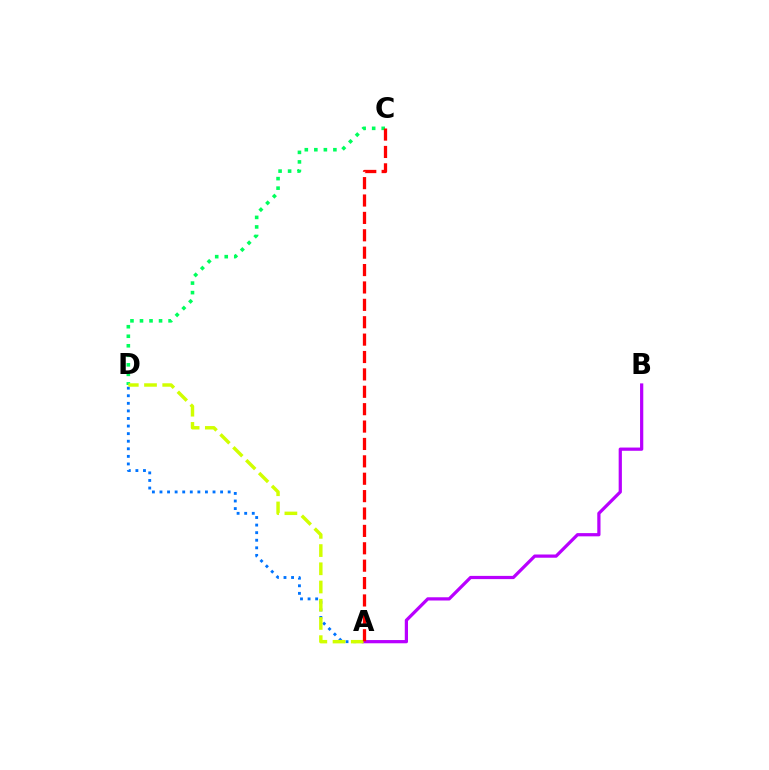{('A', 'D'): [{'color': '#0074ff', 'line_style': 'dotted', 'thickness': 2.06}, {'color': '#d1ff00', 'line_style': 'dashed', 'thickness': 2.47}], ('C', 'D'): [{'color': '#00ff5c', 'line_style': 'dotted', 'thickness': 2.59}], ('A', 'B'): [{'color': '#b900ff', 'line_style': 'solid', 'thickness': 2.32}], ('A', 'C'): [{'color': '#ff0000', 'line_style': 'dashed', 'thickness': 2.36}]}